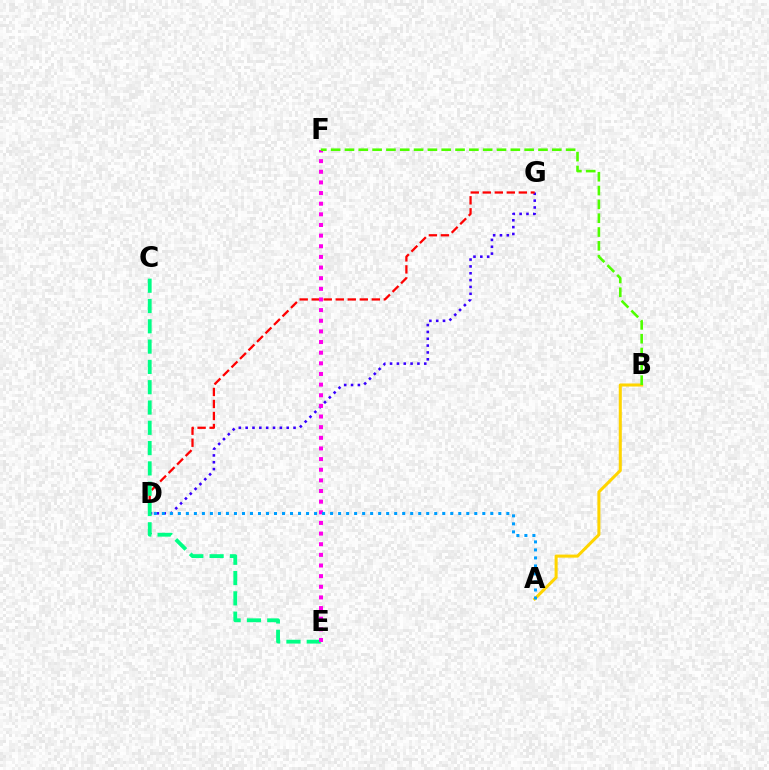{('D', 'G'): [{'color': '#3700ff', 'line_style': 'dotted', 'thickness': 1.86}, {'color': '#ff0000', 'line_style': 'dashed', 'thickness': 1.63}], ('C', 'E'): [{'color': '#00ff86', 'line_style': 'dashed', 'thickness': 2.76}], ('A', 'B'): [{'color': '#ffd500', 'line_style': 'solid', 'thickness': 2.19}], ('E', 'F'): [{'color': '#ff00ed', 'line_style': 'dotted', 'thickness': 2.89}], ('B', 'F'): [{'color': '#4fff00', 'line_style': 'dashed', 'thickness': 1.88}], ('A', 'D'): [{'color': '#009eff', 'line_style': 'dotted', 'thickness': 2.18}]}